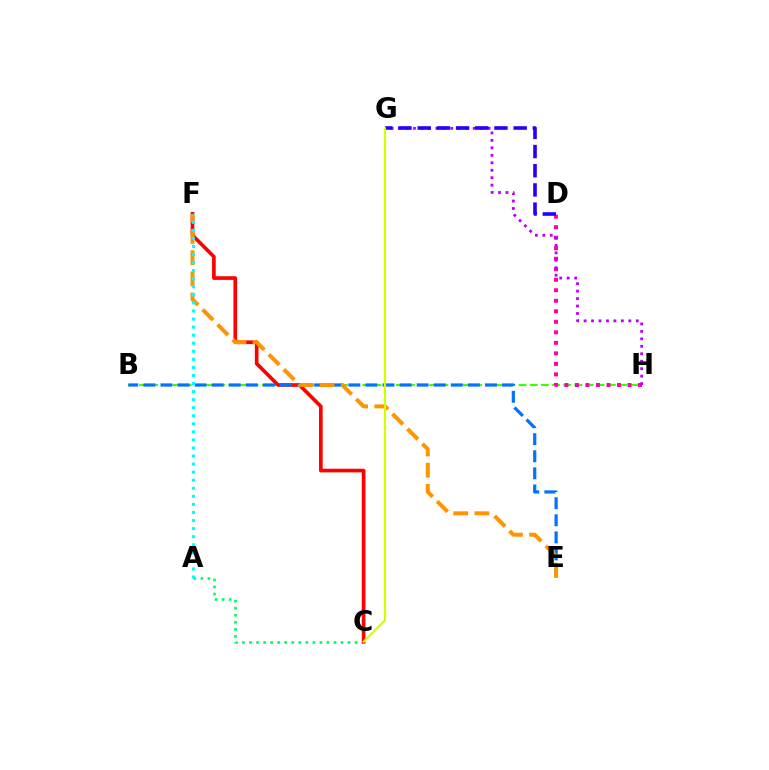{('B', 'H'): [{'color': '#3dff00', 'line_style': 'dashed', 'thickness': 1.52}], ('A', 'C'): [{'color': '#00ff5c', 'line_style': 'dotted', 'thickness': 1.91}], ('D', 'H'): [{'color': '#ff00ac', 'line_style': 'dotted', 'thickness': 2.86}], ('C', 'F'): [{'color': '#ff0000', 'line_style': 'solid', 'thickness': 2.64}], ('B', 'E'): [{'color': '#0074ff', 'line_style': 'dashed', 'thickness': 2.32}], ('G', 'H'): [{'color': '#b900ff', 'line_style': 'dotted', 'thickness': 2.03}], ('E', 'F'): [{'color': '#ff9400', 'line_style': 'dashed', 'thickness': 2.88}], ('D', 'G'): [{'color': '#2500ff', 'line_style': 'dashed', 'thickness': 2.61}], ('A', 'F'): [{'color': '#00fff6', 'line_style': 'dotted', 'thickness': 2.19}], ('C', 'G'): [{'color': '#d1ff00', 'line_style': 'solid', 'thickness': 1.58}]}